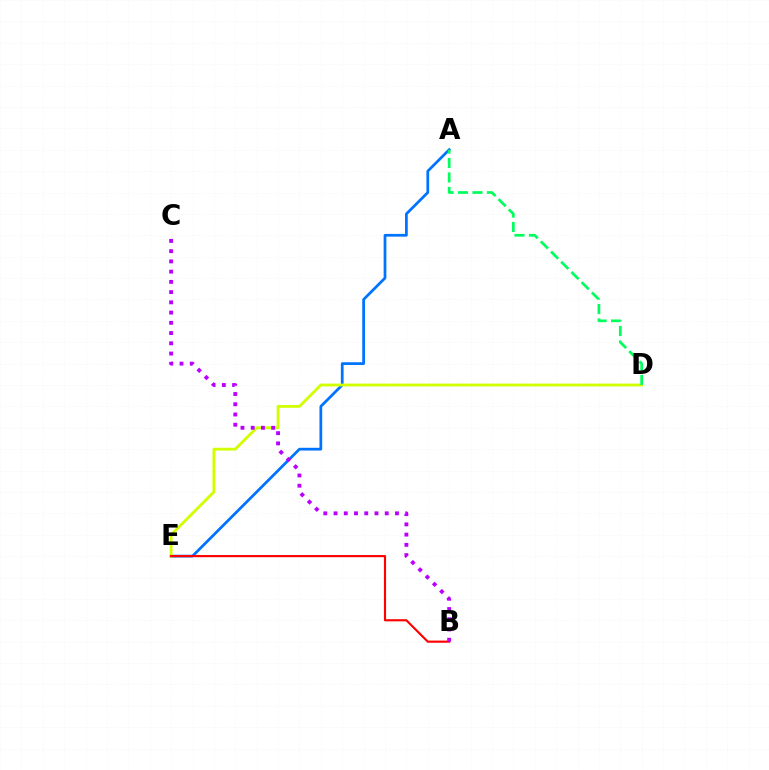{('A', 'E'): [{'color': '#0074ff', 'line_style': 'solid', 'thickness': 1.98}], ('D', 'E'): [{'color': '#d1ff00', 'line_style': 'solid', 'thickness': 2.03}], ('A', 'D'): [{'color': '#00ff5c', 'line_style': 'dashed', 'thickness': 1.96}], ('B', 'E'): [{'color': '#ff0000', 'line_style': 'solid', 'thickness': 1.55}], ('B', 'C'): [{'color': '#b900ff', 'line_style': 'dotted', 'thickness': 2.78}]}